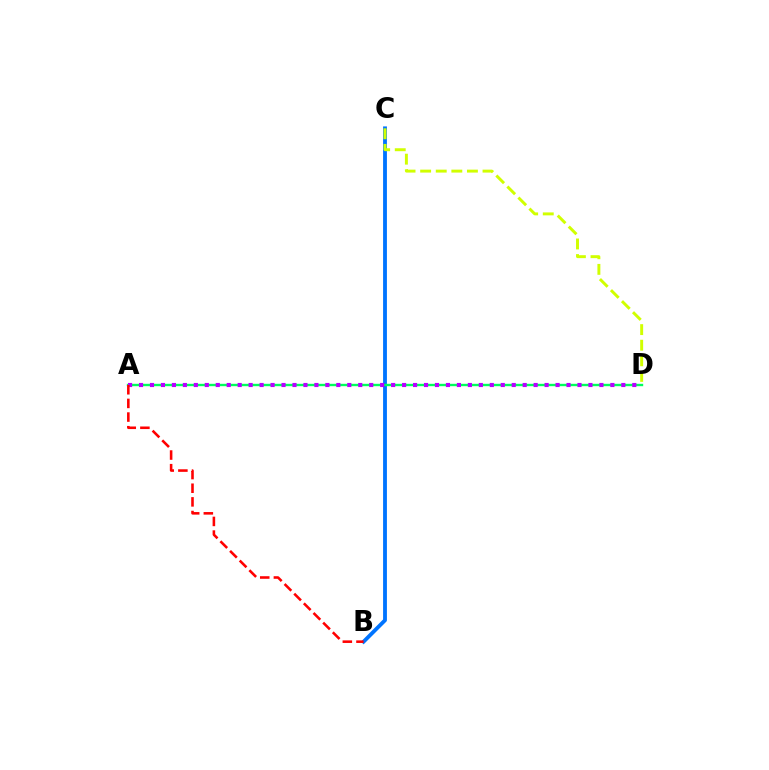{('B', 'C'): [{'color': '#0074ff', 'line_style': 'solid', 'thickness': 2.76}], ('C', 'D'): [{'color': '#d1ff00', 'line_style': 'dashed', 'thickness': 2.12}], ('A', 'D'): [{'color': '#00ff5c', 'line_style': 'solid', 'thickness': 1.72}, {'color': '#b900ff', 'line_style': 'dotted', 'thickness': 2.98}], ('A', 'B'): [{'color': '#ff0000', 'line_style': 'dashed', 'thickness': 1.85}]}